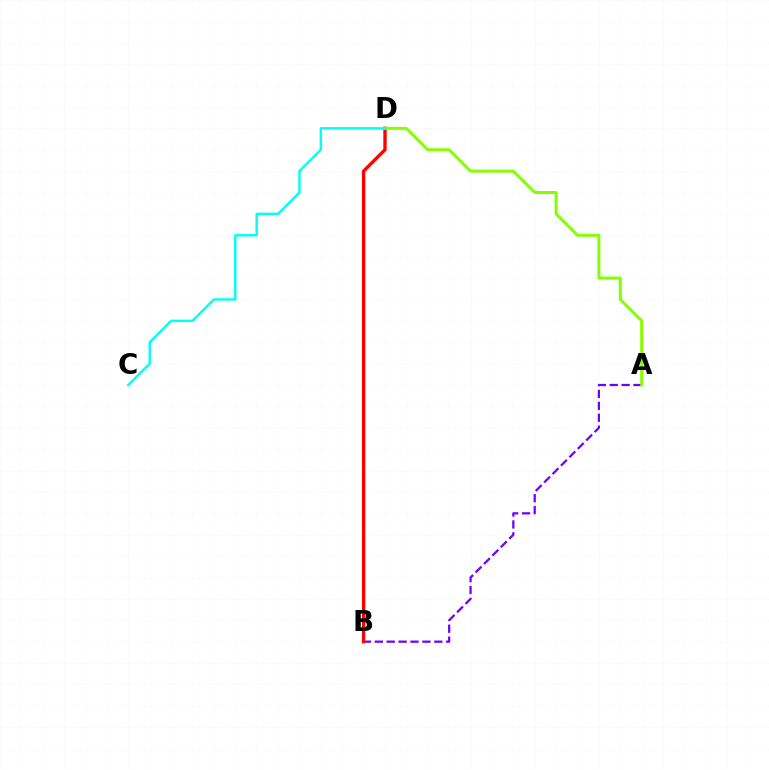{('A', 'B'): [{'color': '#7200ff', 'line_style': 'dashed', 'thickness': 1.62}], ('B', 'D'): [{'color': '#ff0000', 'line_style': 'solid', 'thickness': 2.42}], ('A', 'D'): [{'color': '#84ff00', 'line_style': 'solid', 'thickness': 2.14}], ('C', 'D'): [{'color': '#00fff6', 'line_style': 'solid', 'thickness': 1.74}]}